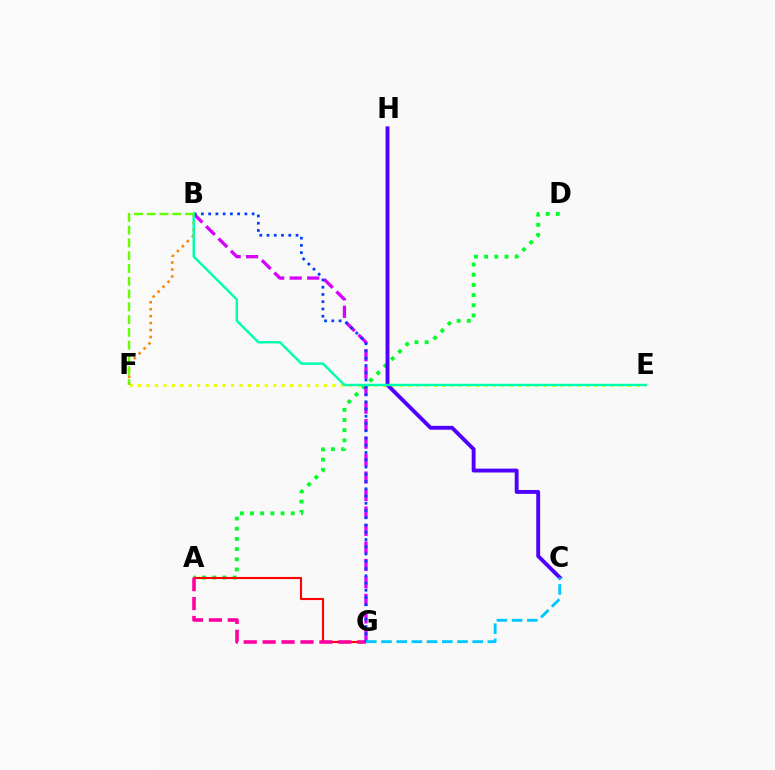{('A', 'D'): [{'color': '#00ff27', 'line_style': 'dotted', 'thickness': 2.77}], ('E', 'F'): [{'color': '#eeff00', 'line_style': 'dotted', 'thickness': 2.3}], ('C', 'H'): [{'color': '#4f00ff', 'line_style': 'solid', 'thickness': 2.79}], ('B', 'F'): [{'color': '#ff8800', 'line_style': 'dotted', 'thickness': 1.89}, {'color': '#66ff00', 'line_style': 'dashed', 'thickness': 1.74}], ('A', 'G'): [{'color': '#ff0000', 'line_style': 'solid', 'thickness': 1.53}, {'color': '#ff00a0', 'line_style': 'dashed', 'thickness': 2.57}], ('B', 'G'): [{'color': '#d600ff', 'line_style': 'dashed', 'thickness': 2.37}, {'color': '#003fff', 'line_style': 'dotted', 'thickness': 1.97}], ('C', 'G'): [{'color': '#00c7ff', 'line_style': 'dashed', 'thickness': 2.07}], ('B', 'E'): [{'color': '#00ffaf', 'line_style': 'solid', 'thickness': 1.77}]}